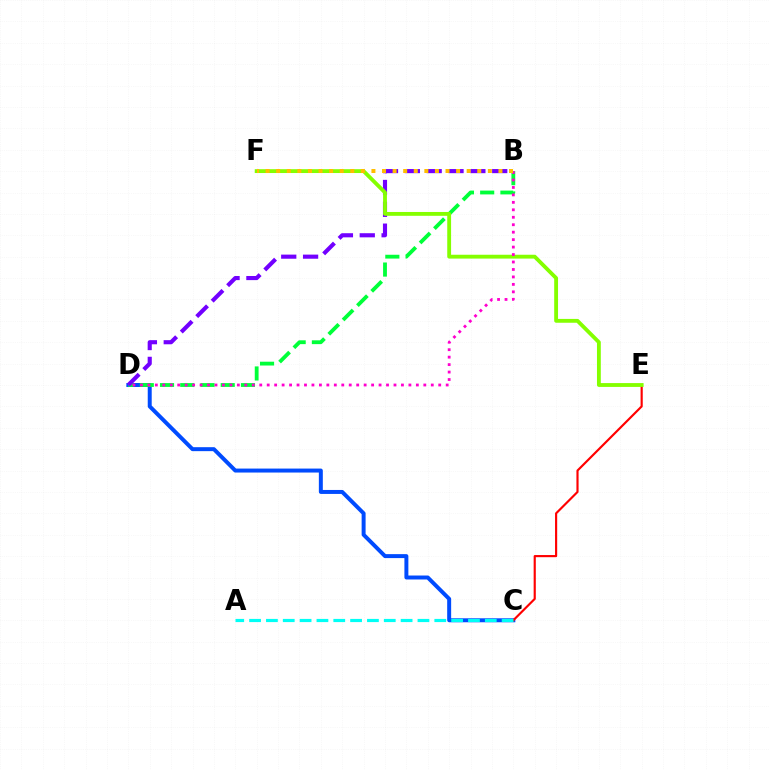{('C', 'D'): [{'color': '#004bff', 'line_style': 'solid', 'thickness': 2.86}], ('B', 'D'): [{'color': '#00ff39', 'line_style': 'dashed', 'thickness': 2.75}, {'color': '#7200ff', 'line_style': 'dashed', 'thickness': 2.97}, {'color': '#ff00cf', 'line_style': 'dotted', 'thickness': 2.03}], ('C', 'E'): [{'color': '#ff0000', 'line_style': 'solid', 'thickness': 1.55}], ('E', 'F'): [{'color': '#84ff00', 'line_style': 'solid', 'thickness': 2.76}], ('B', 'F'): [{'color': '#ffbd00', 'line_style': 'dotted', 'thickness': 2.88}], ('A', 'C'): [{'color': '#00fff6', 'line_style': 'dashed', 'thickness': 2.29}]}